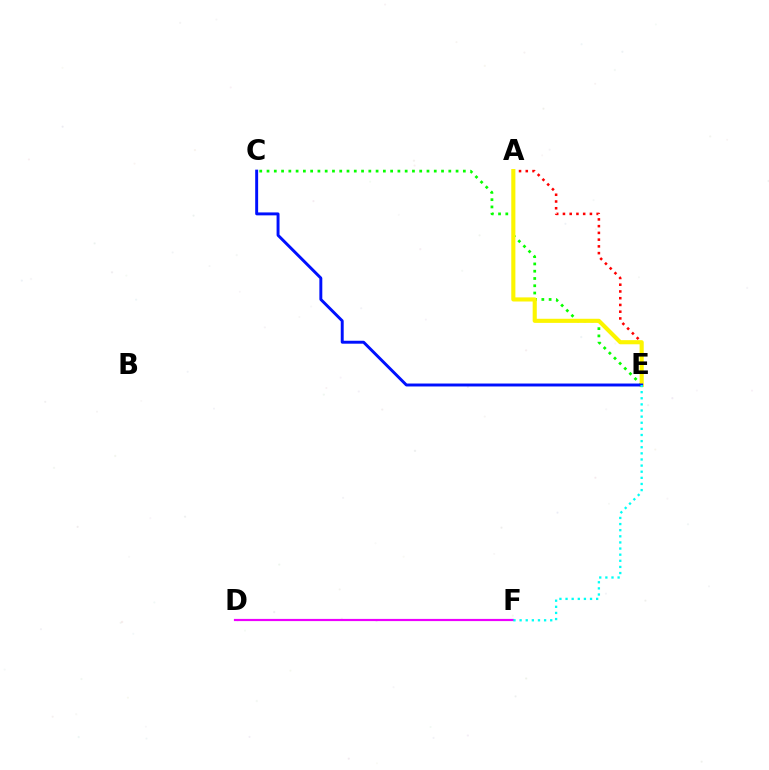{('C', 'E'): [{'color': '#08ff00', 'line_style': 'dotted', 'thickness': 1.98}, {'color': '#0010ff', 'line_style': 'solid', 'thickness': 2.11}], ('A', 'E'): [{'color': '#ff0000', 'line_style': 'dotted', 'thickness': 1.83}, {'color': '#fcf500', 'line_style': 'solid', 'thickness': 2.96}], ('D', 'F'): [{'color': '#ee00ff', 'line_style': 'solid', 'thickness': 1.57}], ('E', 'F'): [{'color': '#00fff6', 'line_style': 'dotted', 'thickness': 1.66}]}